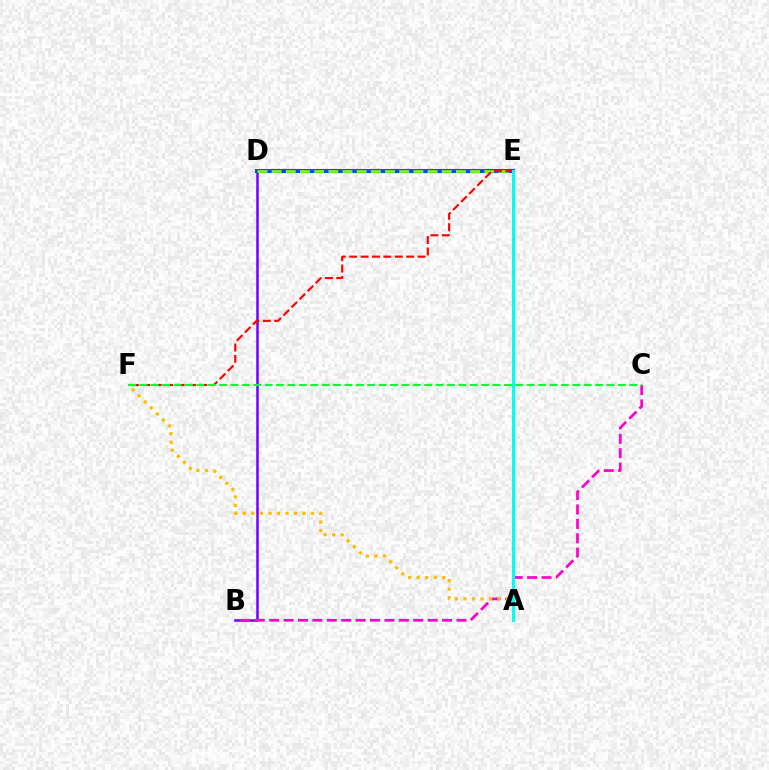{('B', 'D'): [{'color': '#7200ff', 'line_style': 'solid', 'thickness': 1.81}], ('B', 'C'): [{'color': '#ff00cf', 'line_style': 'dashed', 'thickness': 1.96}], ('A', 'F'): [{'color': '#ffbd00', 'line_style': 'dotted', 'thickness': 2.31}], ('D', 'E'): [{'color': '#004bff', 'line_style': 'solid', 'thickness': 2.94}, {'color': '#84ff00', 'line_style': 'dashed', 'thickness': 1.93}], ('E', 'F'): [{'color': '#ff0000', 'line_style': 'dashed', 'thickness': 1.55}], ('A', 'E'): [{'color': '#00fff6', 'line_style': 'solid', 'thickness': 2.22}], ('C', 'F'): [{'color': '#00ff39', 'line_style': 'dashed', 'thickness': 1.55}]}